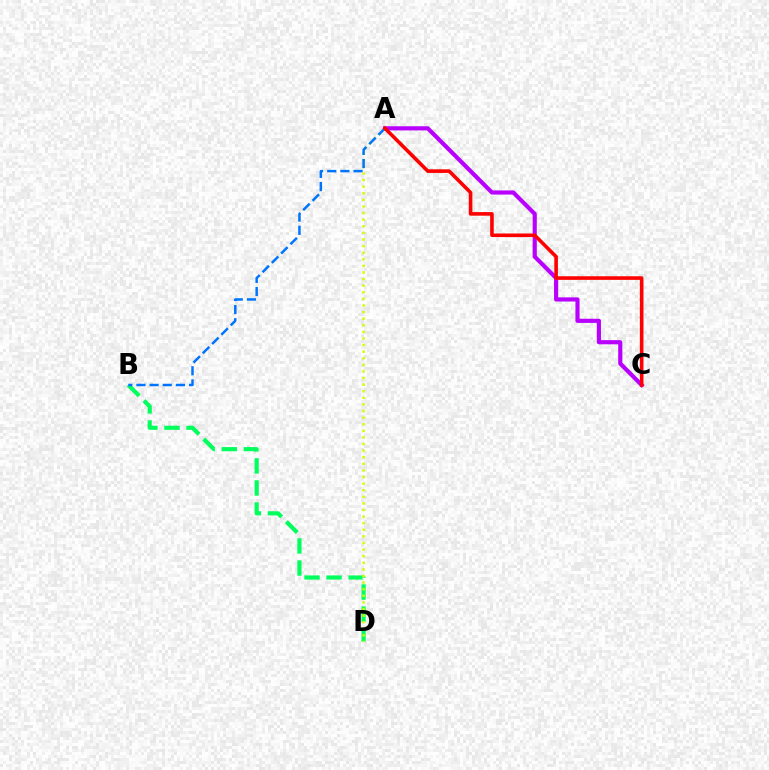{('B', 'D'): [{'color': '#00ff5c', 'line_style': 'dashed', 'thickness': 3.0}], ('A', 'D'): [{'color': '#d1ff00', 'line_style': 'dotted', 'thickness': 1.79}], ('A', 'C'): [{'color': '#b900ff', 'line_style': 'solid', 'thickness': 2.99}, {'color': '#ff0000', 'line_style': 'solid', 'thickness': 2.59}], ('A', 'B'): [{'color': '#0074ff', 'line_style': 'dashed', 'thickness': 1.79}]}